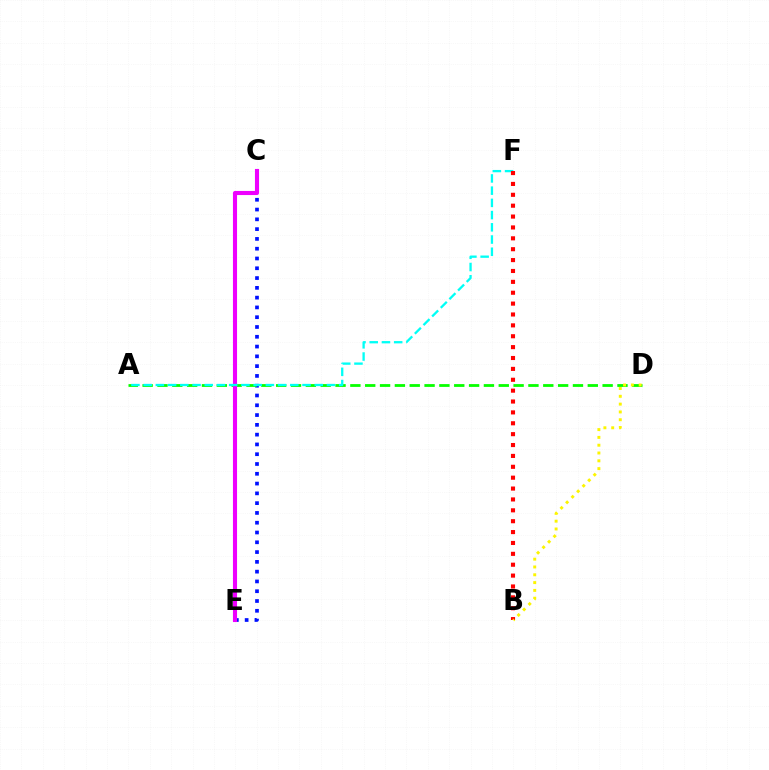{('C', 'E'): [{'color': '#0010ff', 'line_style': 'dotted', 'thickness': 2.66}, {'color': '#ee00ff', 'line_style': 'solid', 'thickness': 2.95}], ('A', 'D'): [{'color': '#08ff00', 'line_style': 'dashed', 'thickness': 2.02}], ('A', 'F'): [{'color': '#00fff6', 'line_style': 'dashed', 'thickness': 1.66}], ('B', 'F'): [{'color': '#ff0000', 'line_style': 'dotted', 'thickness': 2.96}], ('B', 'D'): [{'color': '#fcf500', 'line_style': 'dotted', 'thickness': 2.12}]}